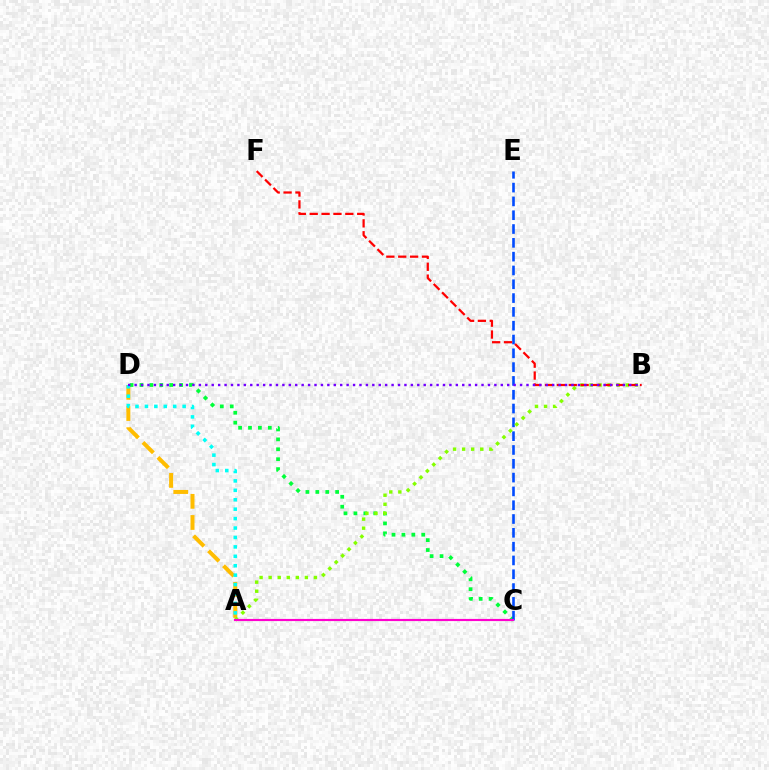{('A', 'D'): [{'color': '#ffbd00', 'line_style': 'dashed', 'thickness': 2.87}, {'color': '#00fff6', 'line_style': 'dotted', 'thickness': 2.56}], ('C', 'D'): [{'color': '#00ff39', 'line_style': 'dotted', 'thickness': 2.69}], ('C', 'E'): [{'color': '#004bff', 'line_style': 'dashed', 'thickness': 1.88}], ('A', 'B'): [{'color': '#84ff00', 'line_style': 'dotted', 'thickness': 2.46}], ('A', 'C'): [{'color': '#ff00cf', 'line_style': 'solid', 'thickness': 1.55}], ('B', 'F'): [{'color': '#ff0000', 'line_style': 'dashed', 'thickness': 1.61}], ('B', 'D'): [{'color': '#7200ff', 'line_style': 'dotted', 'thickness': 1.75}]}